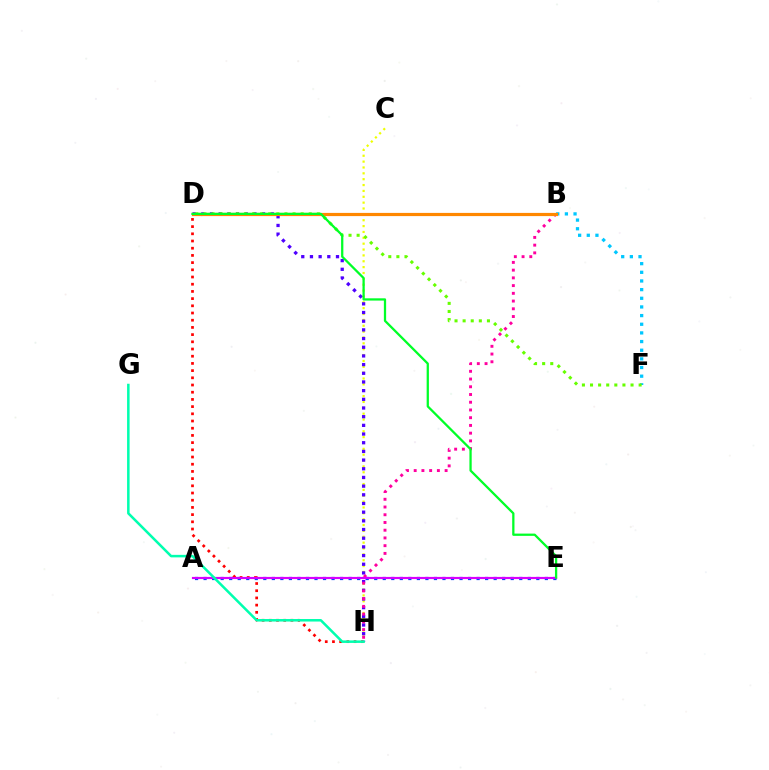{('B', 'F'): [{'color': '#00c7ff', 'line_style': 'dotted', 'thickness': 2.35}], ('C', 'H'): [{'color': '#eeff00', 'line_style': 'dotted', 'thickness': 1.59}], ('A', 'E'): [{'color': '#003fff', 'line_style': 'dotted', 'thickness': 2.32}, {'color': '#d600ff', 'line_style': 'solid', 'thickness': 1.56}], ('D', 'H'): [{'color': '#ff0000', 'line_style': 'dotted', 'thickness': 1.96}, {'color': '#4f00ff', 'line_style': 'dotted', 'thickness': 2.36}], ('B', 'H'): [{'color': '#ff00a0', 'line_style': 'dotted', 'thickness': 2.1}], ('D', 'F'): [{'color': '#66ff00', 'line_style': 'dotted', 'thickness': 2.2}], ('B', 'D'): [{'color': '#ff8800', 'line_style': 'solid', 'thickness': 2.29}], ('G', 'H'): [{'color': '#00ffaf', 'line_style': 'solid', 'thickness': 1.81}], ('D', 'E'): [{'color': '#00ff27', 'line_style': 'solid', 'thickness': 1.63}]}